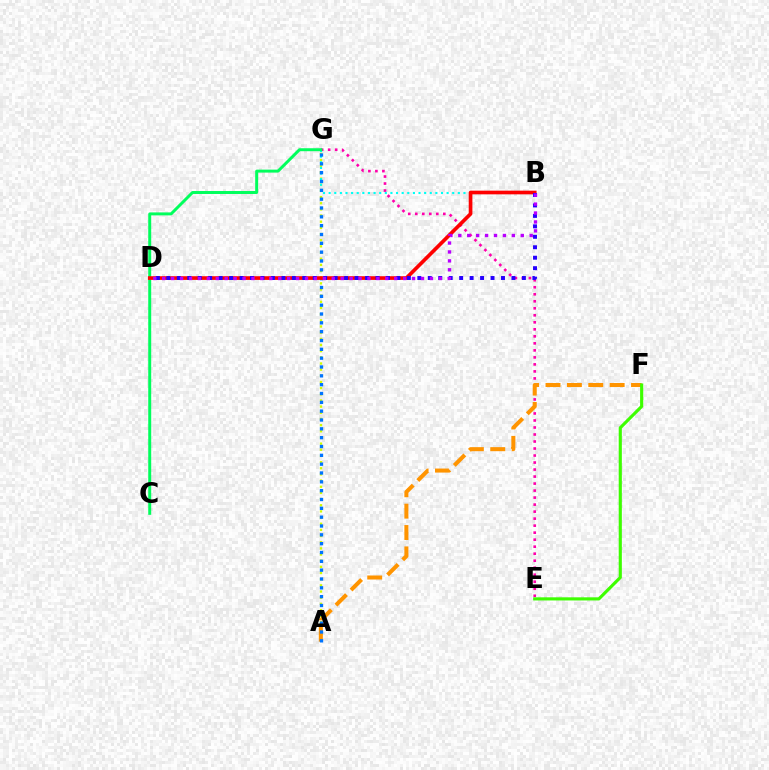{('A', 'G'): [{'color': '#d1ff00', 'line_style': 'dotted', 'thickness': 1.67}, {'color': '#0074ff', 'line_style': 'dotted', 'thickness': 2.4}], ('E', 'G'): [{'color': '#ff00ac', 'line_style': 'dotted', 'thickness': 1.9}], ('B', 'G'): [{'color': '#00fff6', 'line_style': 'dotted', 'thickness': 1.53}], ('A', 'F'): [{'color': '#ff9400', 'line_style': 'dashed', 'thickness': 2.9}], ('C', 'G'): [{'color': '#00ff5c', 'line_style': 'solid', 'thickness': 2.14}], ('B', 'D'): [{'color': '#ff0000', 'line_style': 'solid', 'thickness': 2.64}, {'color': '#2500ff', 'line_style': 'dotted', 'thickness': 2.84}, {'color': '#b900ff', 'line_style': 'dotted', 'thickness': 2.42}], ('E', 'F'): [{'color': '#3dff00', 'line_style': 'solid', 'thickness': 2.26}]}